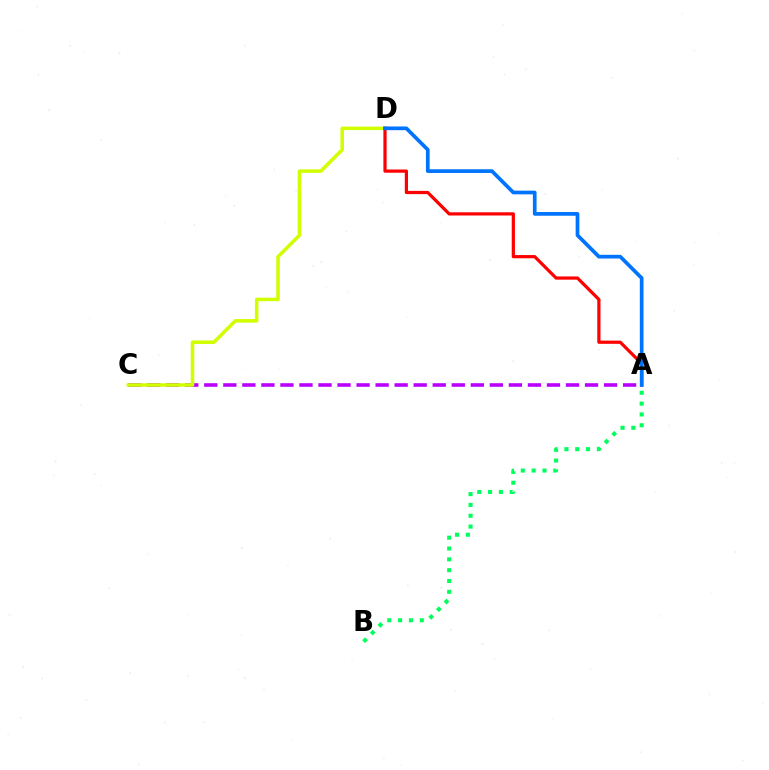{('A', 'C'): [{'color': '#b900ff', 'line_style': 'dashed', 'thickness': 2.59}], ('C', 'D'): [{'color': '#d1ff00', 'line_style': 'solid', 'thickness': 2.54}], ('A', 'B'): [{'color': '#00ff5c', 'line_style': 'dotted', 'thickness': 2.94}], ('A', 'D'): [{'color': '#ff0000', 'line_style': 'solid', 'thickness': 2.32}, {'color': '#0074ff', 'line_style': 'solid', 'thickness': 2.67}]}